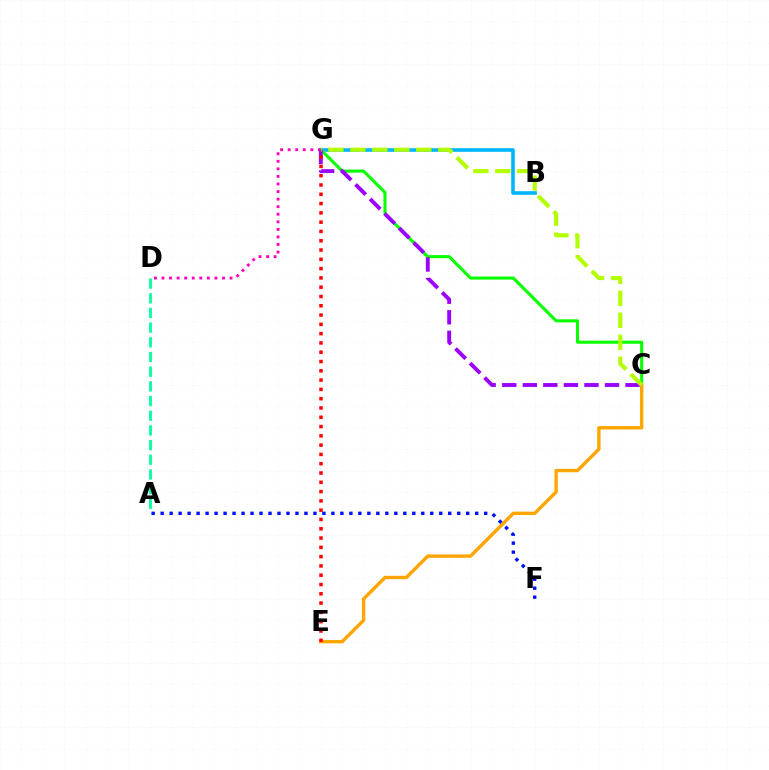{('B', 'G'): [{'color': '#00b5ff', 'line_style': 'solid', 'thickness': 2.61}], ('A', 'D'): [{'color': '#00ff9d', 'line_style': 'dashed', 'thickness': 1.99}], ('C', 'G'): [{'color': '#08ff00', 'line_style': 'solid', 'thickness': 2.21}, {'color': '#9b00ff', 'line_style': 'dashed', 'thickness': 2.79}, {'color': '#b3ff00', 'line_style': 'dashed', 'thickness': 2.98}], ('C', 'E'): [{'color': '#ffa500', 'line_style': 'solid', 'thickness': 2.44}], ('D', 'G'): [{'color': '#ff00bd', 'line_style': 'dotted', 'thickness': 2.05}], ('A', 'F'): [{'color': '#0010ff', 'line_style': 'dotted', 'thickness': 2.44}], ('E', 'G'): [{'color': '#ff0000', 'line_style': 'dotted', 'thickness': 2.52}]}